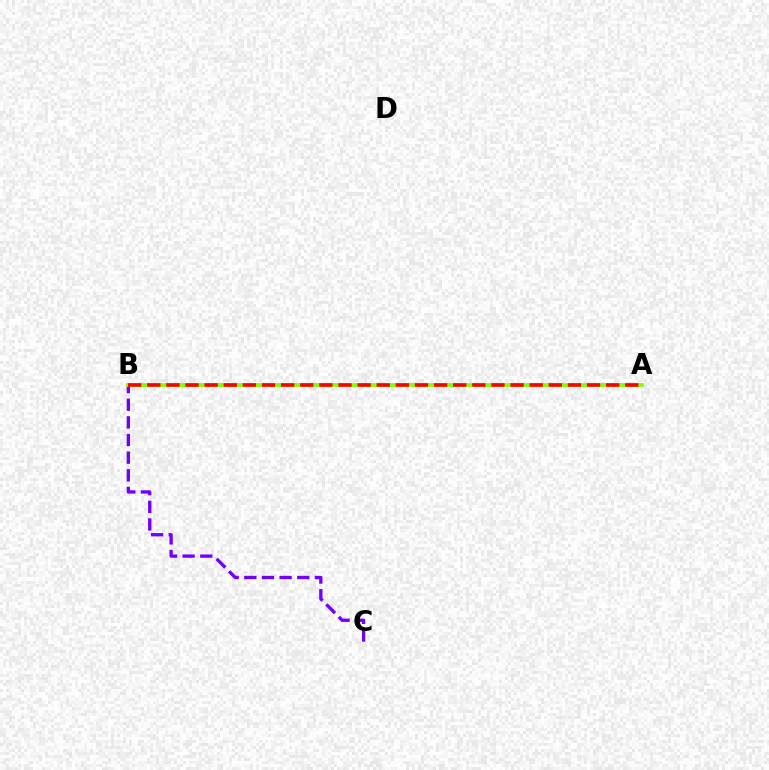{('A', 'B'): [{'color': '#00fff6', 'line_style': 'dotted', 'thickness': 1.55}, {'color': '#84ff00', 'line_style': 'solid', 'thickness': 2.74}, {'color': '#ff0000', 'line_style': 'dashed', 'thickness': 2.6}], ('B', 'C'): [{'color': '#7200ff', 'line_style': 'dashed', 'thickness': 2.4}]}